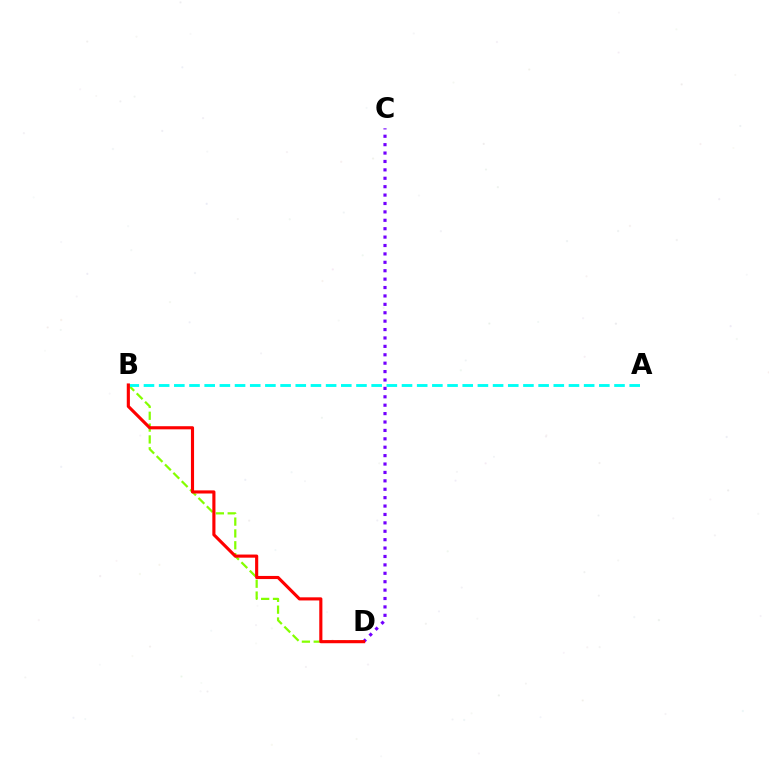{('B', 'D'): [{'color': '#84ff00', 'line_style': 'dashed', 'thickness': 1.61}, {'color': '#ff0000', 'line_style': 'solid', 'thickness': 2.25}], ('A', 'B'): [{'color': '#00fff6', 'line_style': 'dashed', 'thickness': 2.06}], ('C', 'D'): [{'color': '#7200ff', 'line_style': 'dotted', 'thickness': 2.28}]}